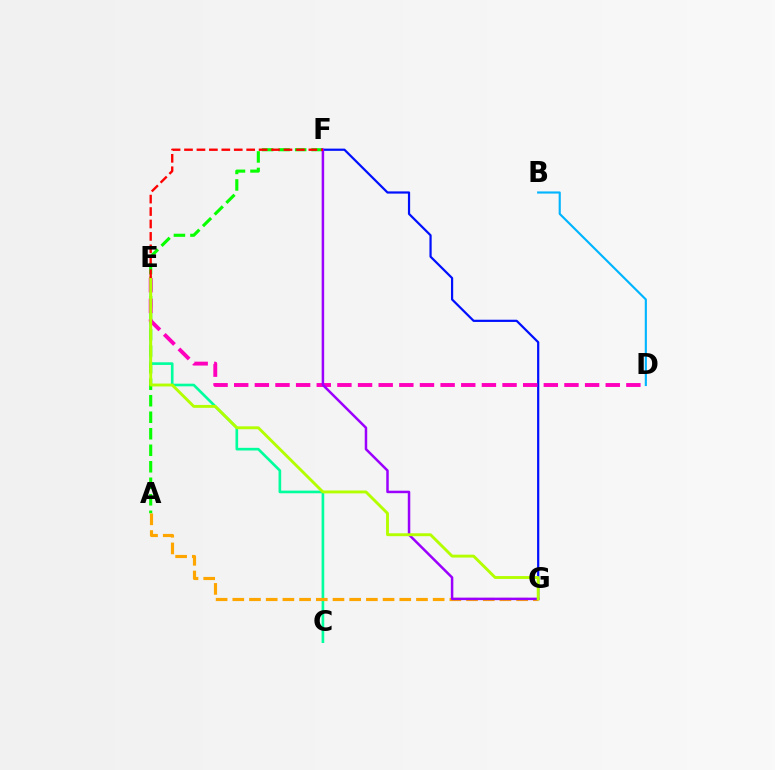{('A', 'F'): [{'color': '#08ff00', 'line_style': 'dashed', 'thickness': 2.24}], ('C', 'E'): [{'color': '#00ff9d', 'line_style': 'solid', 'thickness': 1.91}], ('A', 'G'): [{'color': '#ffa500', 'line_style': 'dashed', 'thickness': 2.27}], ('F', 'G'): [{'color': '#0010ff', 'line_style': 'solid', 'thickness': 1.6}, {'color': '#9b00ff', 'line_style': 'solid', 'thickness': 1.8}], ('D', 'E'): [{'color': '#ff00bd', 'line_style': 'dashed', 'thickness': 2.8}], ('B', 'D'): [{'color': '#00b5ff', 'line_style': 'solid', 'thickness': 1.54}], ('E', 'G'): [{'color': '#b3ff00', 'line_style': 'solid', 'thickness': 2.08}], ('E', 'F'): [{'color': '#ff0000', 'line_style': 'dashed', 'thickness': 1.69}]}